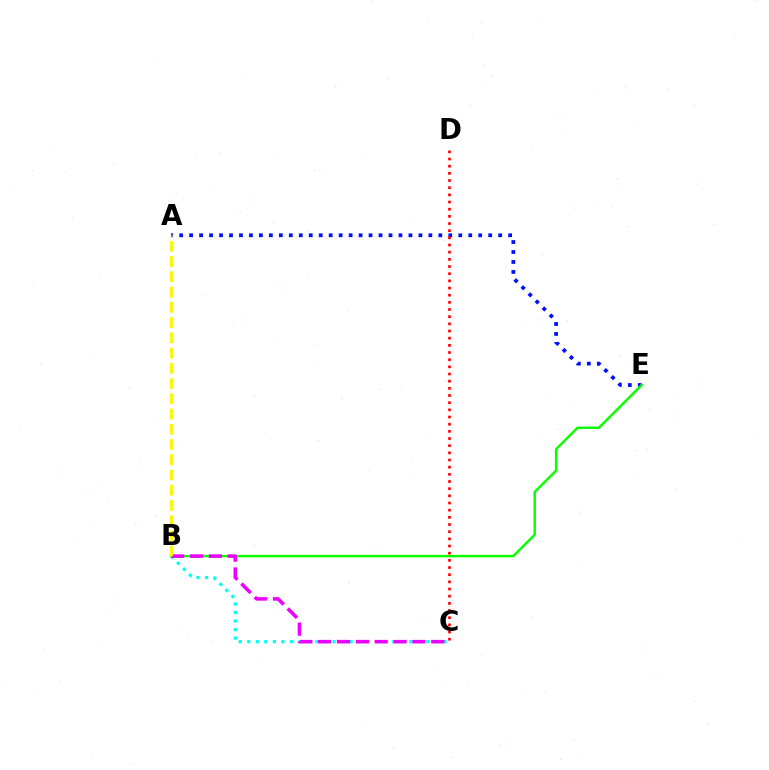{('A', 'E'): [{'color': '#0010ff', 'line_style': 'dotted', 'thickness': 2.71}], ('B', 'E'): [{'color': '#08ff00', 'line_style': 'solid', 'thickness': 1.76}], ('B', 'C'): [{'color': '#00fff6', 'line_style': 'dotted', 'thickness': 2.32}, {'color': '#ee00ff', 'line_style': 'dashed', 'thickness': 2.56}], ('A', 'B'): [{'color': '#fcf500', 'line_style': 'dashed', 'thickness': 2.07}], ('C', 'D'): [{'color': '#ff0000', 'line_style': 'dotted', 'thickness': 1.95}]}